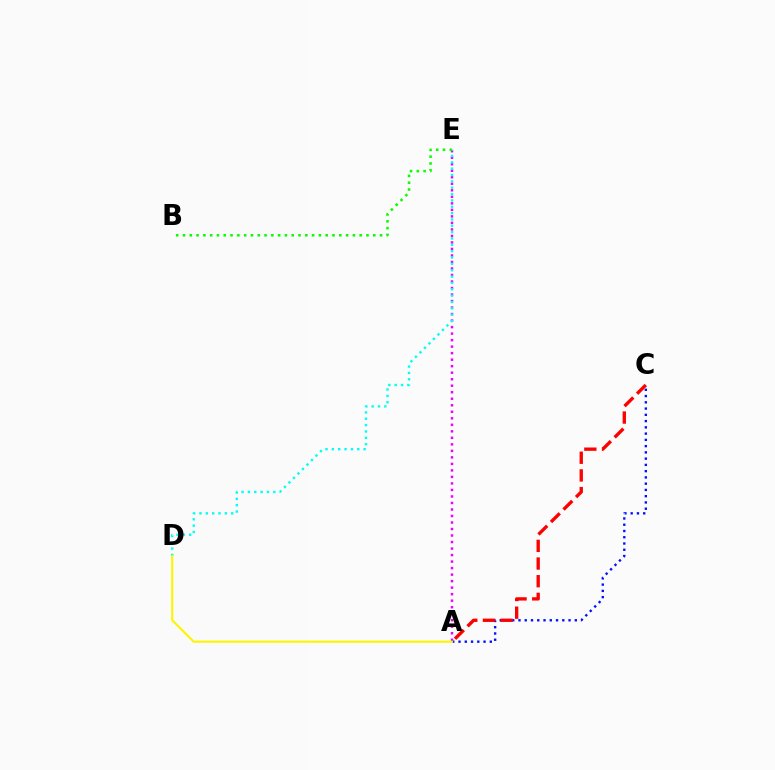{('A', 'E'): [{'color': '#ee00ff', 'line_style': 'dotted', 'thickness': 1.77}], ('A', 'C'): [{'color': '#0010ff', 'line_style': 'dotted', 'thickness': 1.7}, {'color': '#ff0000', 'line_style': 'dashed', 'thickness': 2.4}], ('D', 'E'): [{'color': '#00fff6', 'line_style': 'dotted', 'thickness': 1.72}], ('A', 'D'): [{'color': '#fcf500', 'line_style': 'solid', 'thickness': 1.53}], ('B', 'E'): [{'color': '#08ff00', 'line_style': 'dotted', 'thickness': 1.85}]}